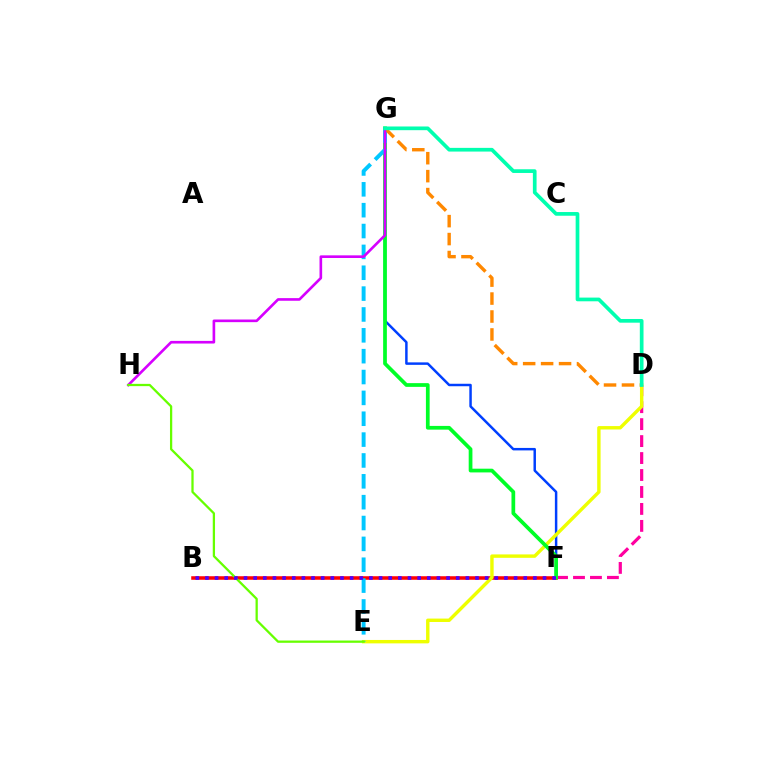{('F', 'G'): [{'color': '#003fff', 'line_style': 'solid', 'thickness': 1.78}, {'color': '#00ff27', 'line_style': 'solid', 'thickness': 2.68}], ('D', 'F'): [{'color': '#ff00a0', 'line_style': 'dashed', 'thickness': 2.3}], ('B', 'F'): [{'color': '#ff0000', 'line_style': 'solid', 'thickness': 2.55}, {'color': '#4f00ff', 'line_style': 'dotted', 'thickness': 2.62}], ('D', 'E'): [{'color': '#eeff00', 'line_style': 'solid', 'thickness': 2.46}], ('E', 'G'): [{'color': '#00c7ff', 'line_style': 'dashed', 'thickness': 2.83}], ('D', 'G'): [{'color': '#ff8800', 'line_style': 'dashed', 'thickness': 2.44}, {'color': '#00ffaf', 'line_style': 'solid', 'thickness': 2.66}], ('G', 'H'): [{'color': '#d600ff', 'line_style': 'solid', 'thickness': 1.9}], ('E', 'H'): [{'color': '#66ff00', 'line_style': 'solid', 'thickness': 1.64}]}